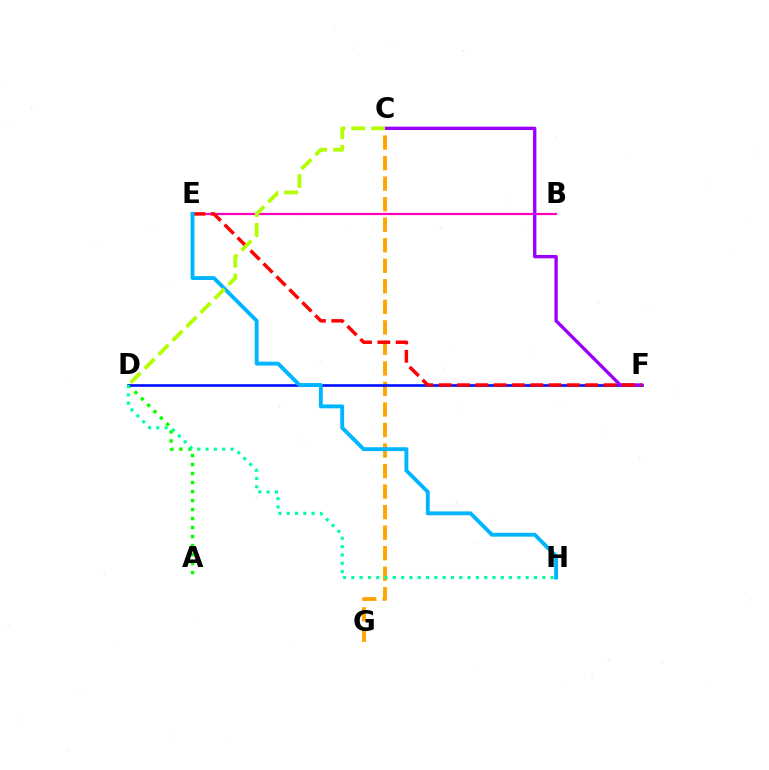{('C', 'G'): [{'color': '#ffa500', 'line_style': 'dashed', 'thickness': 2.79}], ('A', 'D'): [{'color': '#08ff00', 'line_style': 'dotted', 'thickness': 2.45}], ('B', 'E'): [{'color': '#ff00bd', 'line_style': 'solid', 'thickness': 1.6}], ('D', 'F'): [{'color': '#0010ff', 'line_style': 'solid', 'thickness': 1.9}], ('D', 'H'): [{'color': '#00ff9d', 'line_style': 'dotted', 'thickness': 2.26}], ('C', 'F'): [{'color': '#9b00ff', 'line_style': 'solid', 'thickness': 2.4}], ('E', 'F'): [{'color': '#ff0000', 'line_style': 'dashed', 'thickness': 2.49}], ('E', 'H'): [{'color': '#00b5ff', 'line_style': 'solid', 'thickness': 2.79}], ('C', 'D'): [{'color': '#b3ff00', 'line_style': 'dashed', 'thickness': 2.69}]}